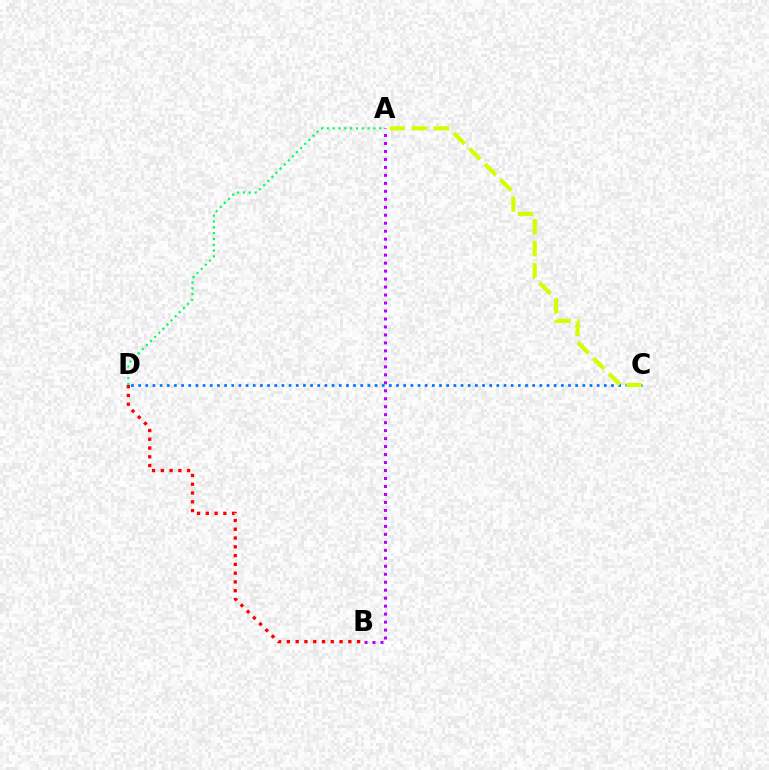{('C', 'D'): [{'color': '#0074ff', 'line_style': 'dotted', 'thickness': 1.95}], ('B', 'D'): [{'color': '#ff0000', 'line_style': 'dotted', 'thickness': 2.39}], ('A', 'D'): [{'color': '#00ff5c', 'line_style': 'dotted', 'thickness': 1.58}], ('A', 'C'): [{'color': '#d1ff00', 'line_style': 'dashed', 'thickness': 2.99}], ('A', 'B'): [{'color': '#b900ff', 'line_style': 'dotted', 'thickness': 2.17}]}